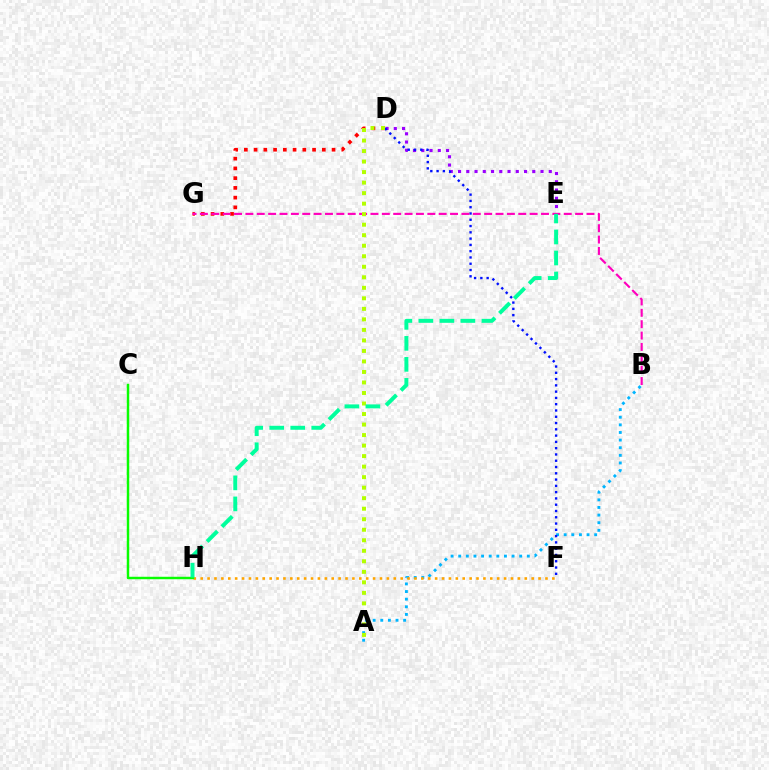{('D', 'E'): [{'color': '#9b00ff', 'line_style': 'dotted', 'thickness': 2.24}], ('A', 'B'): [{'color': '#00b5ff', 'line_style': 'dotted', 'thickness': 2.07}], ('D', 'F'): [{'color': '#0010ff', 'line_style': 'dotted', 'thickness': 1.71}], ('F', 'H'): [{'color': '#ffa500', 'line_style': 'dotted', 'thickness': 1.87}], ('D', 'G'): [{'color': '#ff0000', 'line_style': 'dotted', 'thickness': 2.65}], ('B', 'G'): [{'color': '#ff00bd', 'line_style': 'dashed', 'thickness': 1.54}], ('A', 'D'): [{'color': '#b3ff00', 'line_style': 'dotted', 'thickness': 2.86}], ('C', 'H'): [{'color': '#08ff00', 'line_style': 'solid', 'thickness': 1.77}], ('E', 'H'): [{'color': '#00ff9d', 'line_style': 'dashed', 'thickness': 2.85}]}